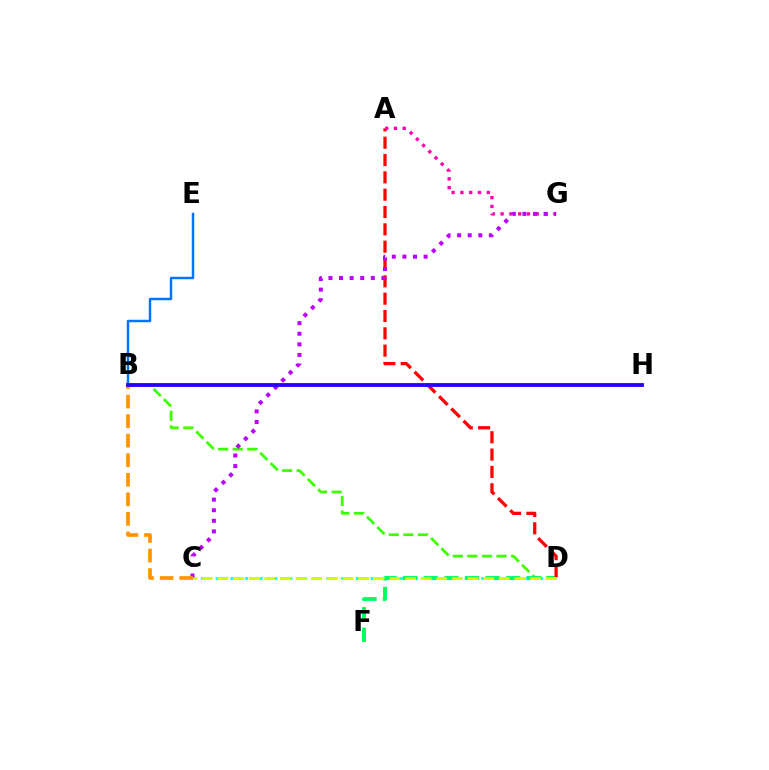{('B', 'D'): [{'color': '#3dff00', 'line_style': 'dashed', 'thickness': 1.98}], ('C', 'D'): [{'color': '#00fff6', 'line_style': 'dotted', 'thickness': 2.0}, {'color': '#d1ff00', 'line_style': 'dashed', 'thickness': 2.12}], ('D', 'F'): [{'color': '#00ff5c', 'line_style': 'dashed', 'thickness': 2.8}], ('A', 'D'): [{'color': '#ff0000', 'line_style': 'dashed', 'thickness': 2.35}], ('A', 'G'): [{'color': '#ff00ac', 'line_style': 'dotted', 'thickness': 2.39}], ('C', 'G'): [{'color': '#b900ff', 'line_style': 'dotted', 'thickness': 2.88}], ('B', 'C'): [{'color': '#ff9400', 'line_style': 'dashed', 'thickness': 2.66}], ('B', 'E'): [{'color': '#0074ff', 'line_style': 'solid', 'thickness': 1.76}], ('B', 'H'): [{'color': '#2500ff', 'line_style': 'solid', 'thickness': 2.74}]}